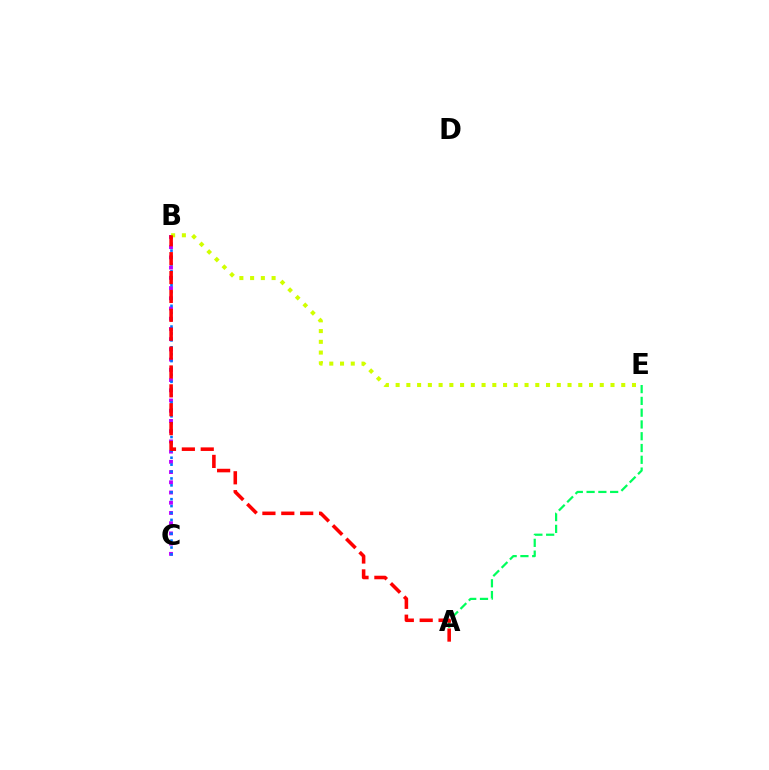{('A', 'E'): [{'color': '#00ff5c', 'line_style': 'dashed', 'thickness': 1.6}], ('B', 'C'): [{'color': '#b900ff', 'line_style': 'dotted', 'thickness': 2.78}, {'color': '#0074ff', 'line_style': 'dotted', 'thickness': 1.88}], ('B', 'E'): [{'color': '#d1ff00', 'line_style': 'dotted', 'thickness': 2.92}], ('A', 'B'): [{'color': '#ff0000', 'line_style': 'dashed', 'thickness': 2.57}]}